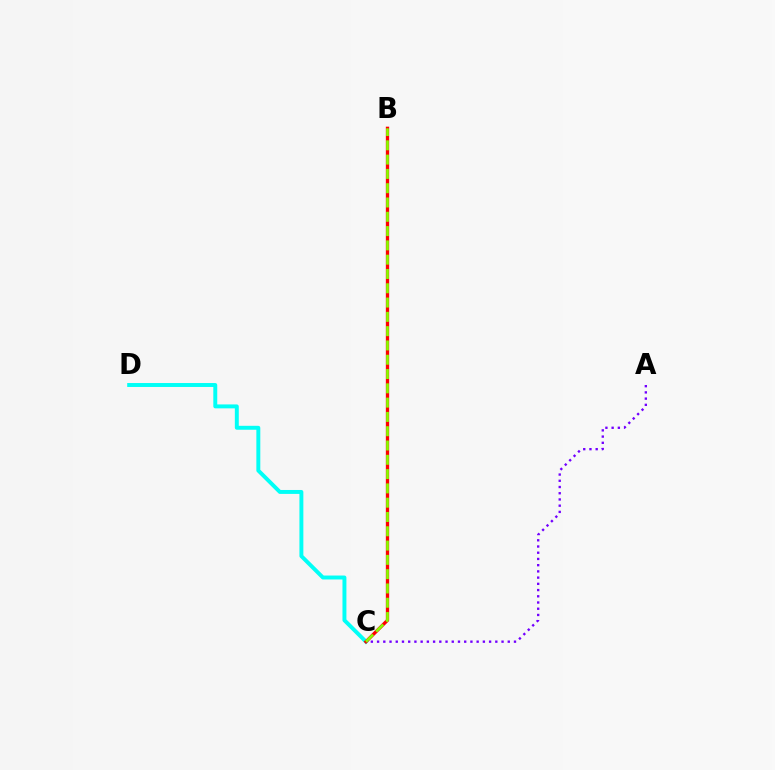{('A', 'C'): [{'color': '#7200ff', 'line_style': 'dotted', 'thickness': 1.69}], ('C', 'D'): [{'color': '#00fff6', 'line_style': 'solid', 'thickness': 2.83}], ('B', 'C'): [{'color': '#ff0000', 'line_style': 'solid', 'thickness': 2.39}, {'color': '#84ff00', 'line_style': 'dashed', 'thickness': 1.94}]}